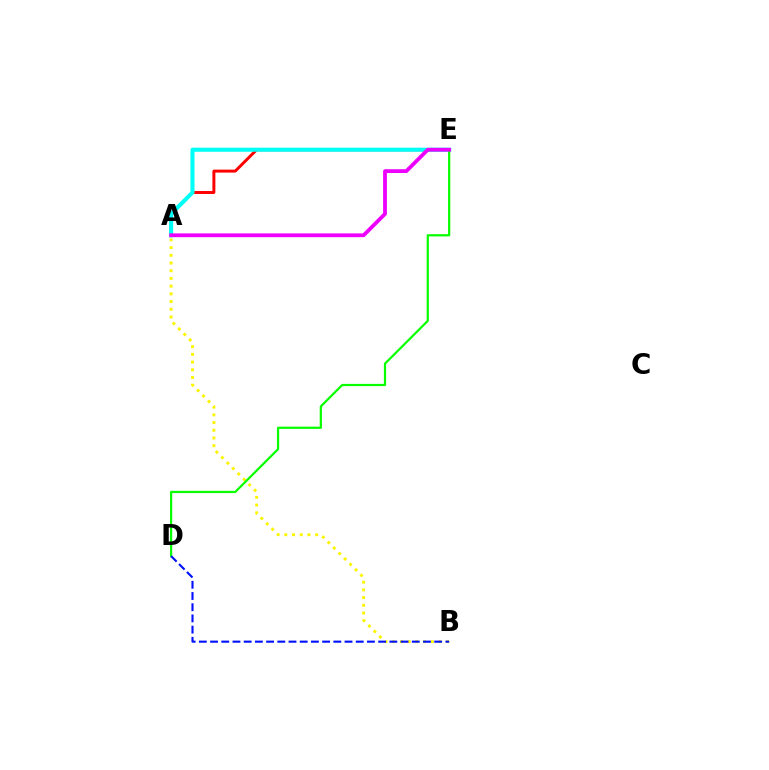{('A', 'B'): [{'color': '#fcf500', 'line_style': 'dotted', 'thickness': 2.09}], ('A', 'E'): [{'color': '#ff0000', 'line_style': 'solid', 'thickness': 2.13}, {'color': '#00fff6', 'line_style': 'solid', 'thickness': 2.92}, {'color': '#ee00ff', 'line_style': 'solid', 'thickness': 2.73}], ('D', 'E'): [{'color': '#08ff00', 'line_style': 'solid', 'thickness': 1.6}], ('B', 'D'): [{'color': '#0010ff', 'line_style': 'dashed', 'thickness': 1.52}]}